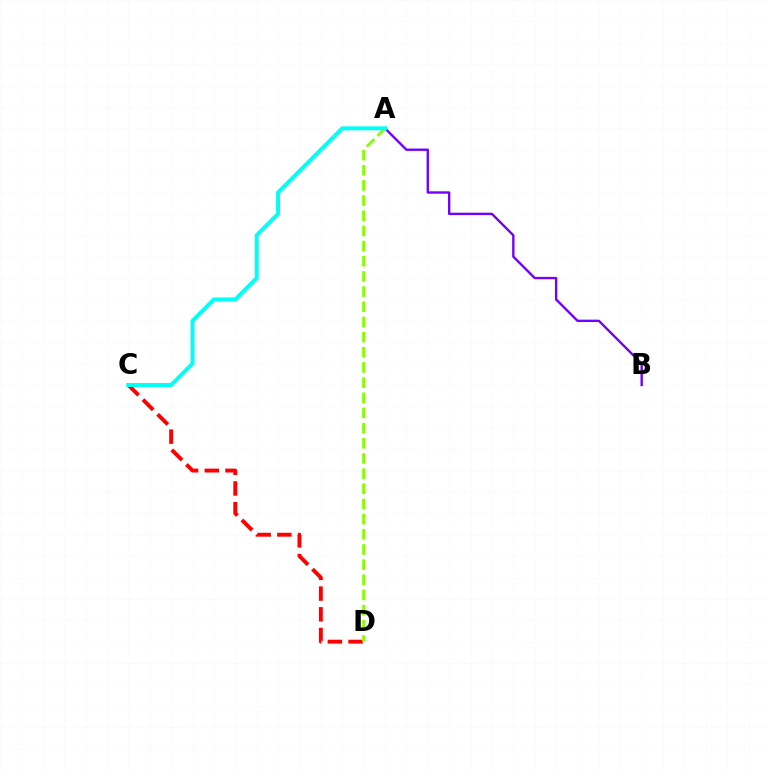{('A', 'B'): [{'color': '#7200ff', 'line_style': 'solid', 'thickness': 1.71}], ('C', 'D'): [{'color': '#ff0000', 'line_style': 'dashed', 'thickness': 2.81}], ('A', 'D'): [{'color': '#84ff00', 'line_style': 'dashed', 'thickness': 2.06}], ('A', 'C'): [{'color': '#00fff6', 'line_style': 'solid', 'thickness': 2.85}]}